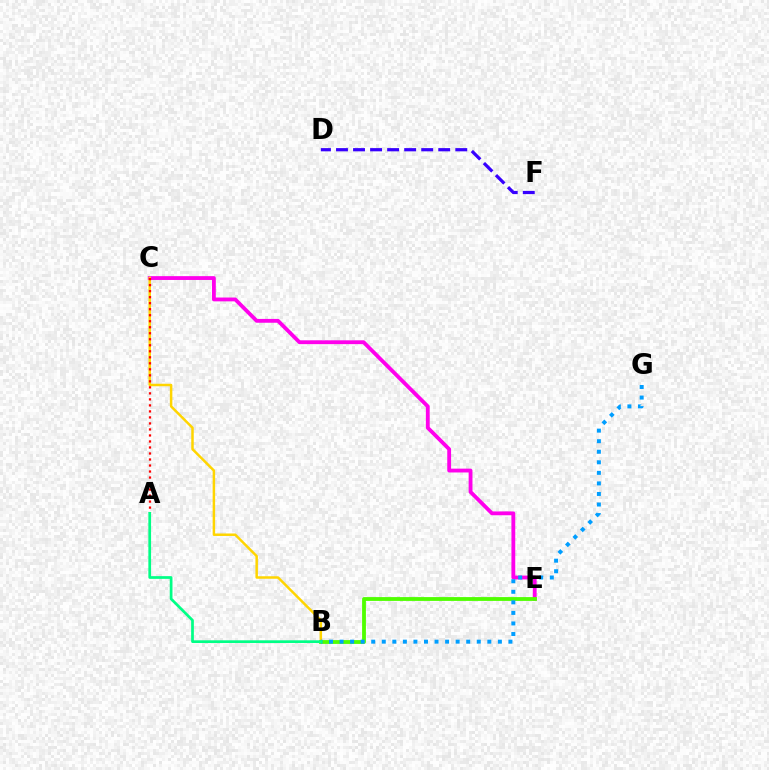{('C', 'E'): [{'color': '#ff00ed', 'line_style': 'solid', 'thickness': 2.75}], ('B', 'C'): [{'color': '#ffd500', 'line_style': 'solid', 'thickness': 1.79}], ('B', 'E'): [{'color': '#4fff00', 'line_style': 'solid', 'thickness': 2.75}], ('B', 'G'): [{'color': '#009eff', 'line_style': 'dotted', 'thickness': 2.87}], ('A', 'C'): [{'color': '#ff0000', 'line_style': 'dotted', 'thickness': 1.63}], ('D', 'F'): [{'color': '#3700ff', 'line_style': 'dashed', 'thickness': 2.32}], ('A', 'B'): [{'color': '#00ff86', 'line_style': 'solid', 'thickness': 1.96}]}